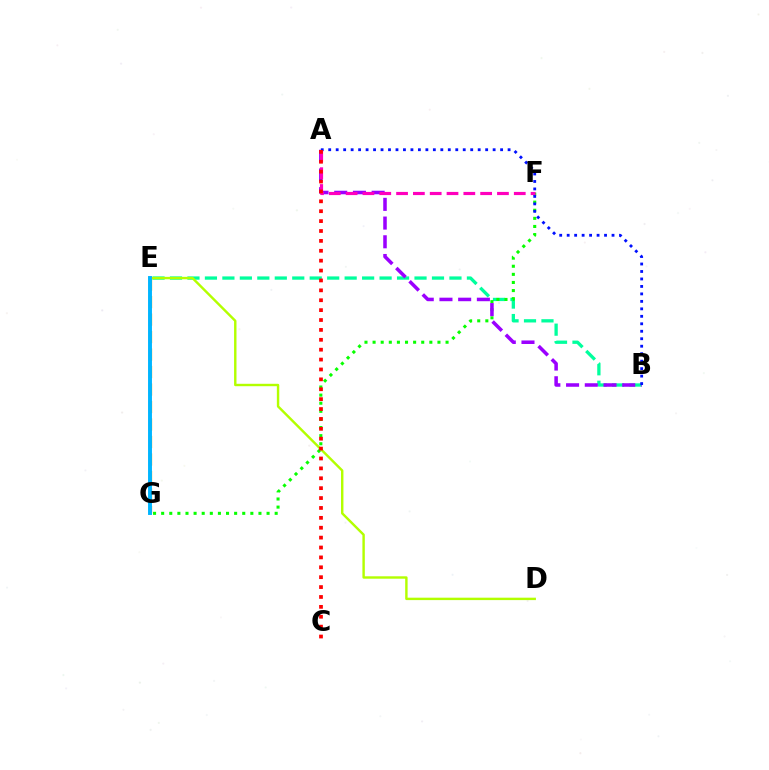{('B', 'E'): [{'color': '#00ff9d', 'line_style': 'dashed', 'thickness': 2.37}], ('E', 'G'): [{'color': '#ffa500', 'line_style': 'dashed', 'thickness': 2.38}, {'color': '#00b5ff', 'line_style': 'solid', 'thickness': 2.82}], ('D', 'E'): [{'color': '#b3ff00', 'line_style': 'solid', 'thickness': 1.74}], ('F', 'G'): [{'color': '#08ff00', 'line_style': 'dotted', 'thickness': 2.2}], ('A', 'B'): [{'color': '#9b00ff', 'line_style': 'dashed', 'thickness': 2.54}, {'color': '#0010ff', 'line_style': 'dotted', 'thickness': 2.03}], ('A', 'F'): [{'color': '#ff00bd', 'line_style': 'dashed', 'thickness': 2.28}], ('A', 'C'): [{'color': '#ff0000', 'line_style': 'dotted', 'thickness': 2.69}]}